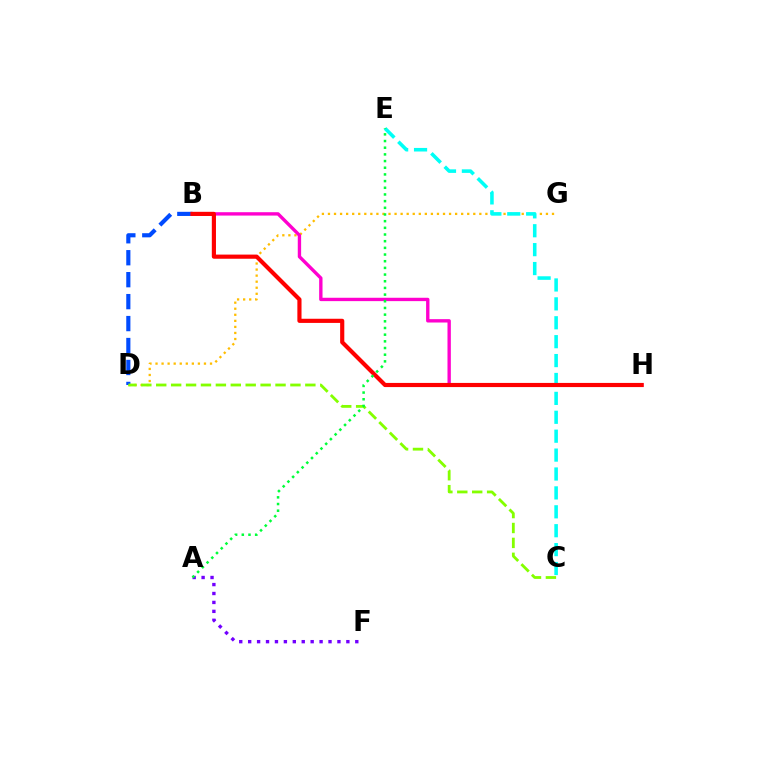{('D', 'G'): [{'color': '#ffbd00', 'line_style': 'dotted', 'thickness': 1.65}], ('B', 'D'): [{'color': '#004bff', 'line_style': 'dashed', 'thickness': 2.98}], ('C', 'E'): [{'color': '#00fff6', 'line_style': 'dashed', 'thickness': 2.57}], ('C', 'D'): [{'color': '#84ff00', 'line_style': 'dashed', 'thickness': 2.03}], ('B', 'H'): [{'color': '#ff00cf', 'line_style': 'solid', 'thickness': 2.42}, {'color': '#ff0000', 'line_style': 'solid', 'thickness': 2.99}], ('A', 'F'): [{'color': '#7200ff', 'line_style': 'dotted', 'thickness': 2.43}], ('A', 'E'): [{'color': '#00ff39', 'line_style': 'dotted', 'thickness': 1.81}]}